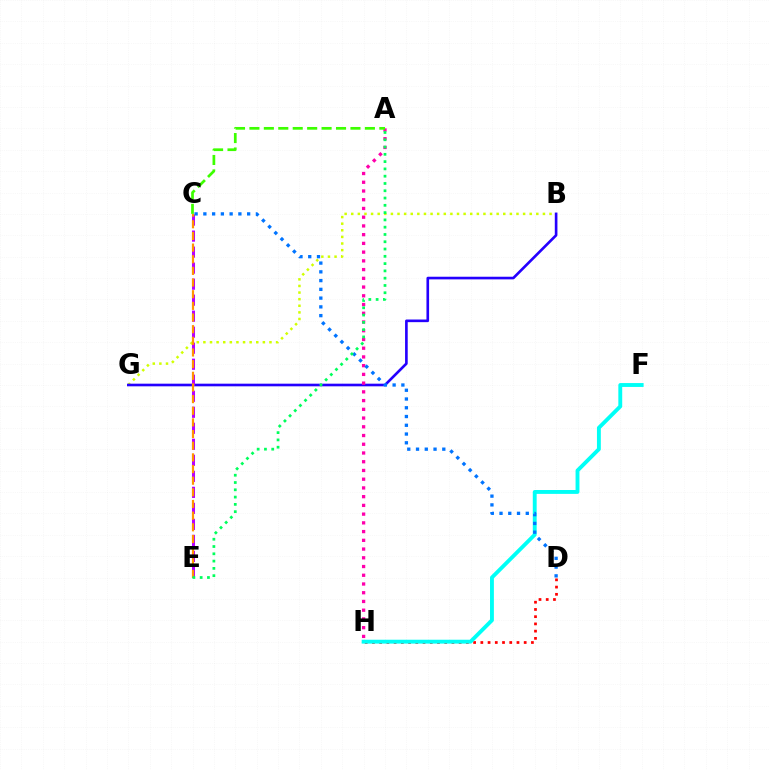{('B', 'G'): [{'color': '#d1ff00', 'line_style': 'dotted', 'thickness': 1.8}, {'color': '#2500ff', 'line_style': 'solid', 'thickness': 1.9}], ('D', 'H'): [{'color': '#ff0000', 'line_style': 'dotted', 'thickness': 1.96}], ('C', 'E'): [{'color': '#b900ff', 'line_style': 'dashed', 'thickness': 2.18}, {'color': '#ff9400', 'line_style': 'dashed', 'thickness': 1.58}], ('A', 'H'): [{'color': '#ff00ac', 'line_style': 'dotted', 'thickness': 2.37}], ('F', 'H'): [{'color': '#00fff6', 'line_style': 'solid', 'thickness': 2.79}], ('A', 'C'): [{'color': '#3dff00', 'line_style': 'dashed', 'thickness': 1.96}], ('C', 'D'): [{'color': '#0074ff', 'line_style': 'dotted', 'thickness': 2.38}], ('A', 'E'): [{'color': '#00ff5c', 'line_style': 'dotted', 'thickness': 1.98}]}